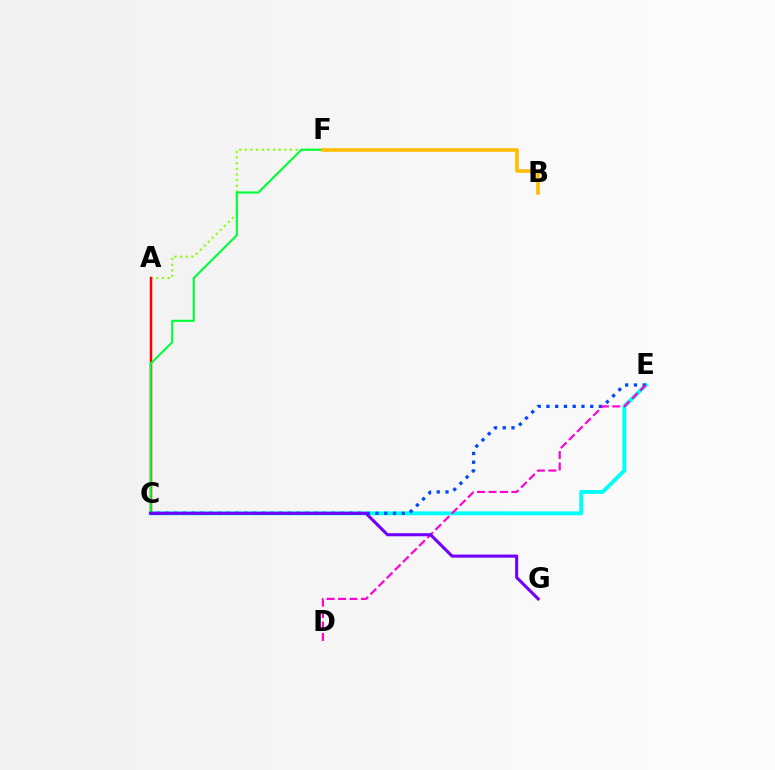{('A', 'F'): [{'color': '#84ff00', 'line_style': 'dotted', 'thickness': 1.53}], ('C', 'E'): [{'color': '#00fff6', 'line_style': 'solid', 'thickness': 2.8}, {'color': '#004bff', 'line_style': 'dotted', 'thickness': 2.38}], ('A', 'C'): [{'color': '#ff0000', 'line_style': 'solid', 'thickness': 1.78}], ('C', 'F'): [{'color': '#00ff39', 'line_style': 'solid', 'thickness': 1.51}], ('B', 'F'): [{'color': '#ffbd00', 'line_style': 'solid', 'thickness': 2.6}], ('D', 'E'): [{'color': '#ff00cf', 'line_style': 'dashed', 'thickness': 1.55}], ('C', 'G'): [{'color': '#7200ff', 'line_style': 'solid', 'thickness': 2.22}]}